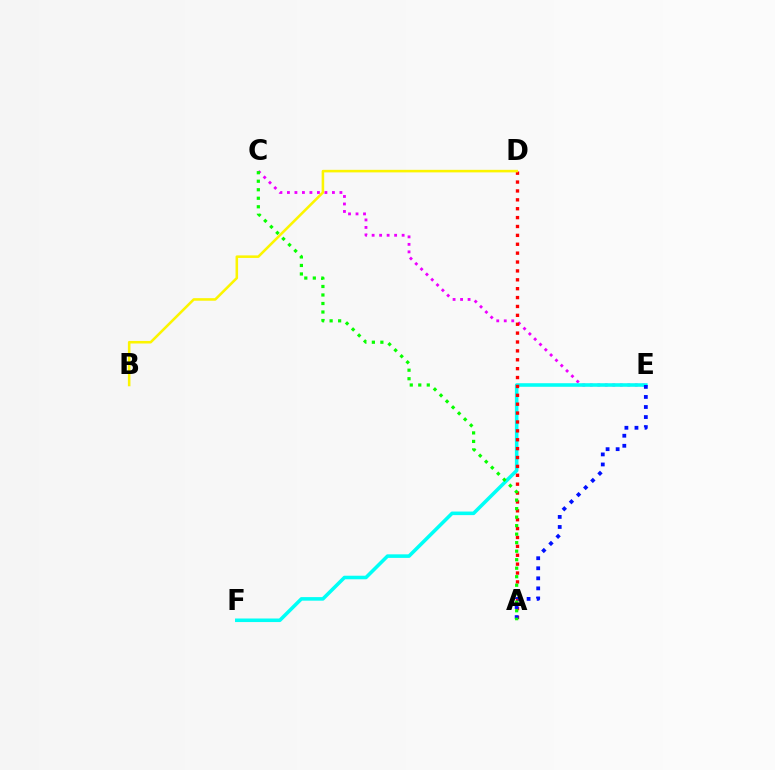{('C', 'E'): [{'color': '#ee00ff', 'line_style': 'dotted', 'thickness': 2.04}], ('E', 'F'): [{'color': '#00fff6', 'line_style': 'solid', 'thickness': 2.57}], ('A', 'D'): [{'color': '#ff0000', 'line_style': 'dotted', 'thickness': 2.41}], ('B', 'D'): [{'color': '#fcf500', 'line_style': 'solid', 'thickness': 1.84}], ('A', 'E'): [{'color': '#0010ff', 'line_style': 'dotted', 'thickness': 2.73}], ('A', 'C'): [{'color': '#08ff00', 'line_style': 'dotted', 'thickness': 2.31}]}